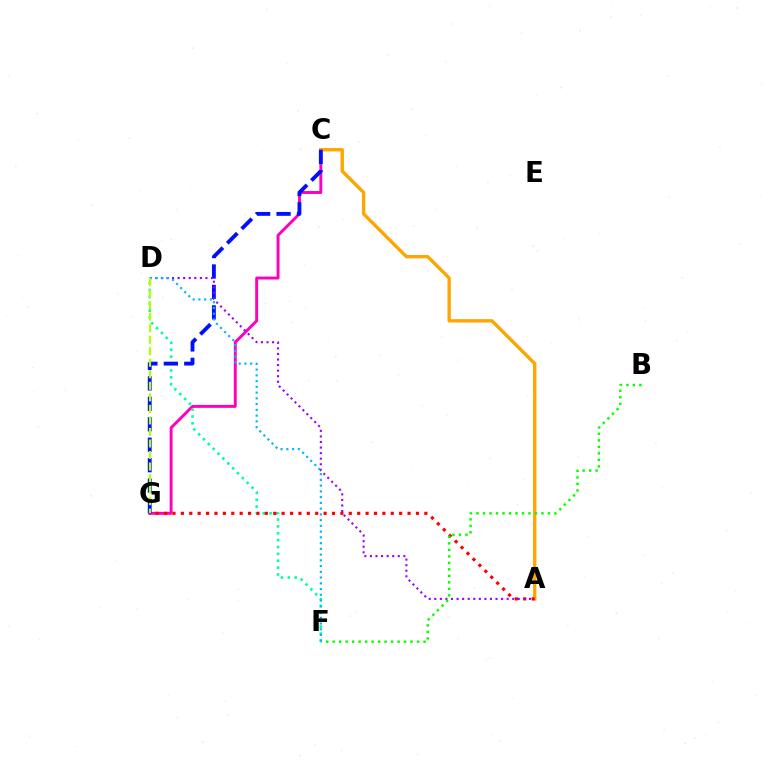{('C', 'G'): [{'color': '#ff00bd', 'line_style': 'solid', 'thickness': 2.11}, {'color': '#0010ff', 'line_style': 'dashed', 'thickness': 2.78}], ('A', 'C'): [{'color': '#ffa500', 'line_style': 'solid', 'thickness': 2.41}], ('D', 'F'): [{'color': '#00ff9d', 'line_style': 'dotted', 'thickness': 1.87}, {'color': '#00b5ff', 'line_style': 'dotted', 'thickness': 1.56}], ('A', 'G'): [{'color': '#ff0000', 'line_style': 'dotted', 'thickness': 2.28}], ('A', 'D'): [{'color': '#9b00ff', 'line_style': 'dotted', 'thickness': 1.51}], ('B', 'F'): [{'color': '#08ff00', 'line_style': 'dotted', 'thickness': 1.76}], ('D', 'G'): [{'color': '#b3ff00', 'line_style': 'dashed', 'thickness': 1.57}]}